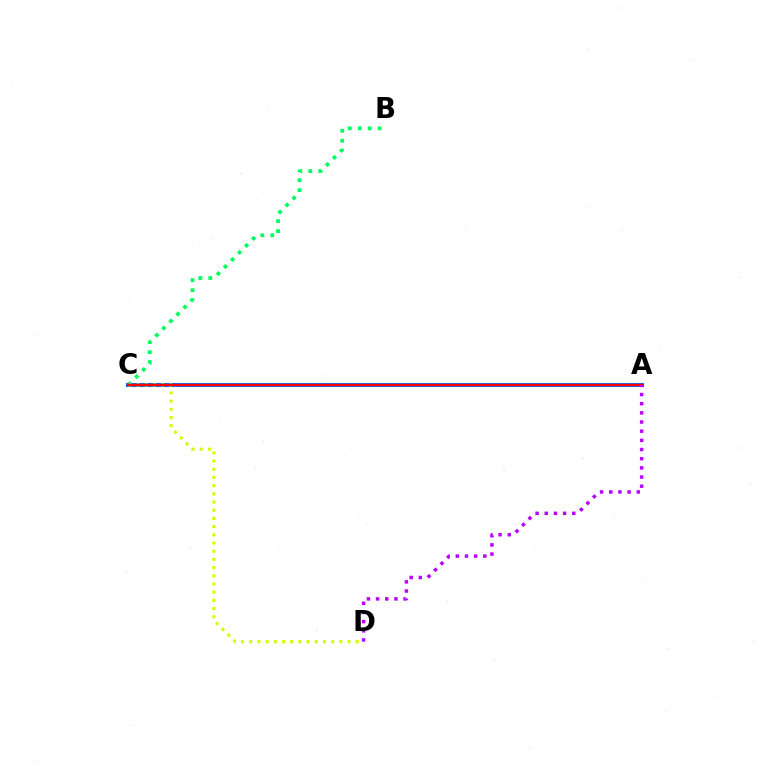{('B', 'C'): [{'color': '#00ff5c', 'line_style': 'dotted', 'thickness': 2.71}], ('A', 'C'): [{'color': '#0074ff', 'line_style': 'solid', 'thickness': 2.93}, {'color': '#ff0000', 'line_style': 'solid', 'thickness': 1.71}], ('C', 'D'): [{'color': '#d1ff00', 'line_style': 'dotted', 'thickness': 2.23}], ('A', 'D'): [{'color': '#b900ff', 'line_style': 'dotted', 'thickness': 2.49}]}